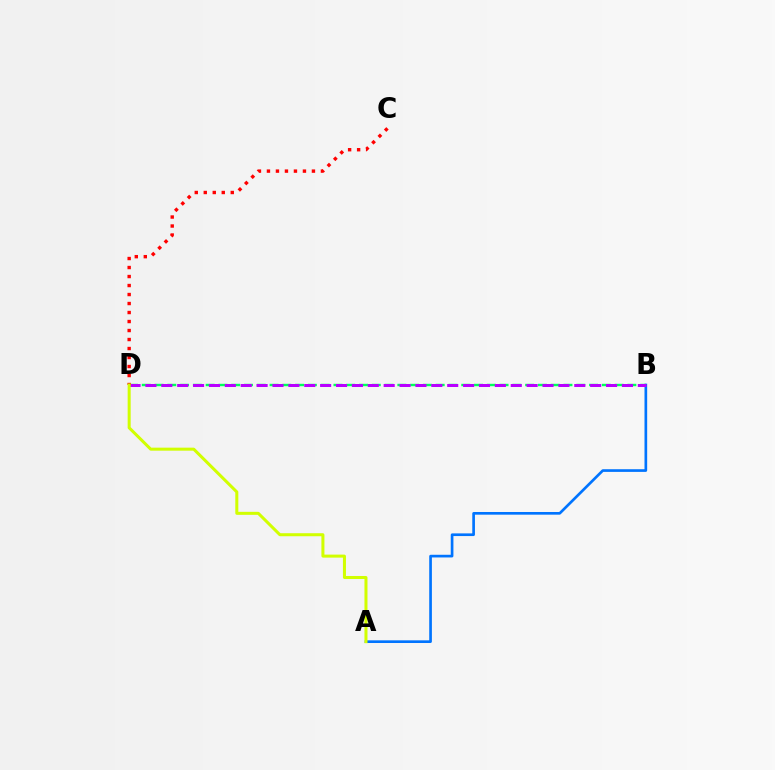{('A', 'B'): [{'color': '#0074ff', 'line_style': 'solid', 'thickness': 1.92}], ('B', 'D'): [{'color': '#00ff5c', 'line_style': 'dashed', 'thickness': 1.74}, {'color': '#b900ff', 'line_style': 'dashed', 'thickness': 2.16}], ('C', 'D'): [{'color': '#ff0000', 'line_style': 'dotted', 'thickness': 2.45}], ('A', 'D'): [{'color': '#d1ff00', 'line_style': 'solid', 'thickness': 2.17}]}